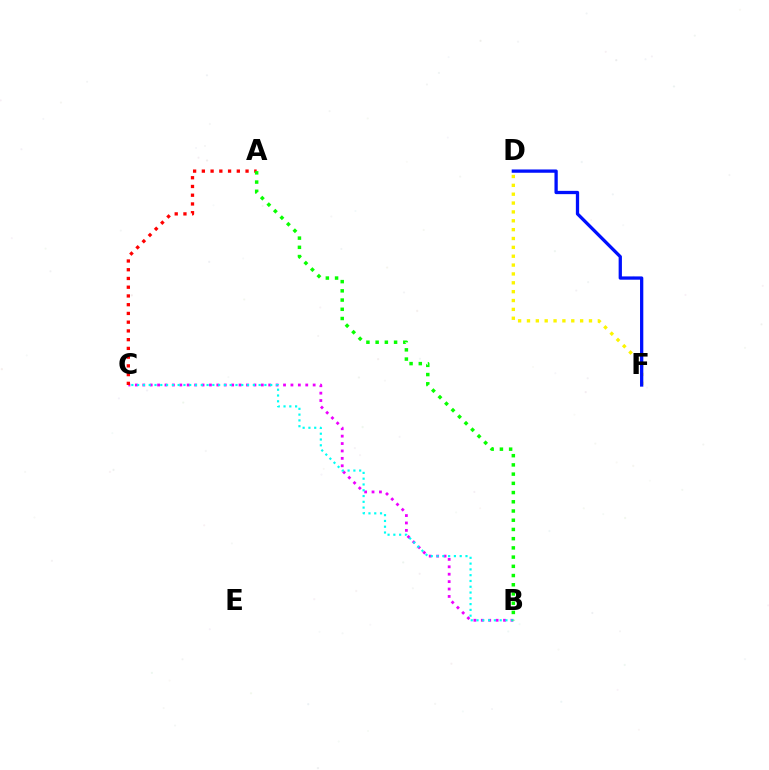{('B', 'C'): [{'color': '#ee00ff', 'line_style': 'dotted', 'thickness': 2.01}, {'color': '#00fff6', 'line_style': 'dotted', 'thickness': 1.57}], ('D', 'F'): [{'color': '#fcf500', 'line_style': 'dotted', 'thickness': 2.41}, {'color': '#0010ff', 'line_style': 'solid', 'thickness': 2.36}], ('A', 'C'): [{'color': '#ff0000', 'line_style': 'dotted', 'thickness': 2.37}], ('A', 'B'): [{'color': '#08ff00', 'line_style': 'dotted', 'thickness': 2.51}]}